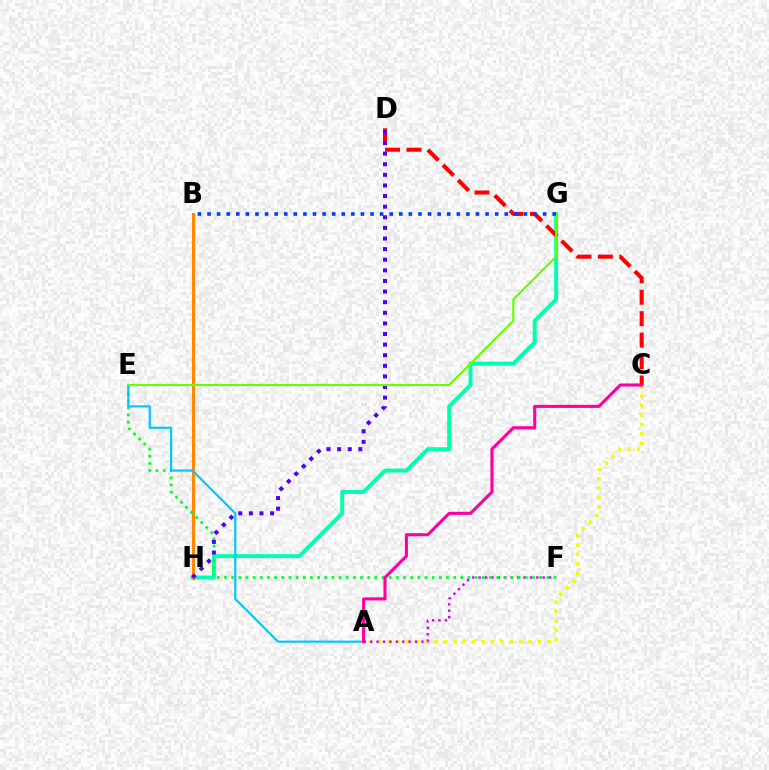{('A', 'C'): [{'color': '#eeff00', 'line_style': 'dotted', 'thickness': 2.55}, {'color': '#ff00a0', 'line_style': 'solid', 'thickness': 2.22}], ('A', 'F'): [{'color': '#d600ff', 'line_style': 'dotted', 'thickness': 1.74}], ('G', 'H'): [{'color': '#00ffaf', 'line_style': 'solid', 'thickness': 2.84}], ('B', 'H'): [{'color': '#ff8800', 'line_style': 'solid', 'thickness': 2.23}], ('E', 'F'): [{'color': '#00ff27', 'line_style': 'dotted', 'thickness': 1.95}], ('C', 'D'): [{'color': '#ff0000', 'line_style': 'dashed', 'thickness': 2.91}], ('D', 'H'): [{'color': '#4f00ff', 'line_style': 'dotted', 'thickness': 2.88}], ('A', 'E'): [{'color': '#00c7ff', 'line_style': 'solid', 'thickness': 1.56}], ('E', 'G'): [{'color': '#66ff00', 'line_style': 'solid', 'thickness': 1.55}], ('B', 'G'): [{'color': '#003fff', 'line_style': 'dotted', 'thickness': 2.6}]}